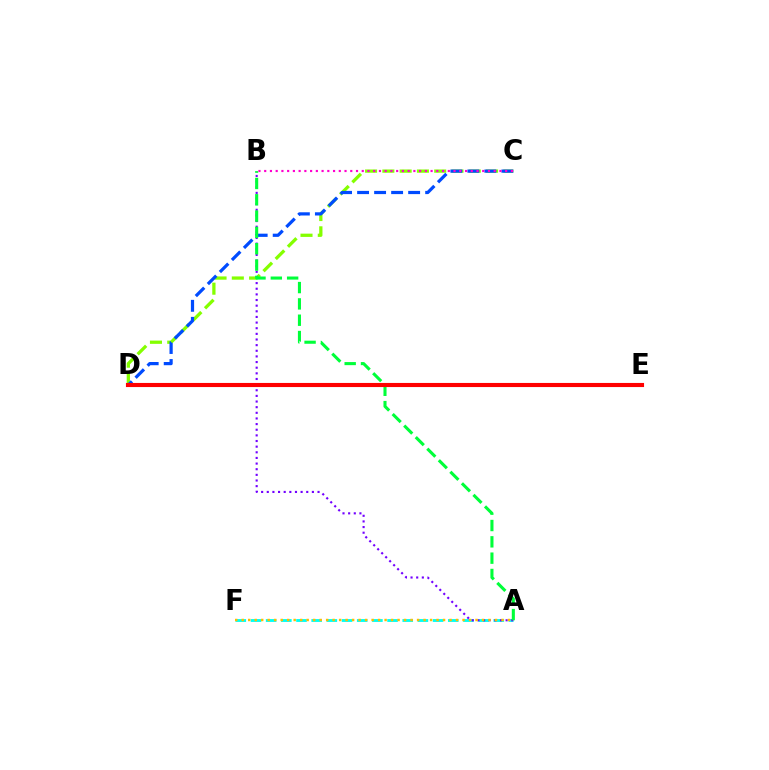{('A', 'F'): [{'color': '#00fff6', 'line_style': 'dashed', 'thickness': 2.06}, {'color': '#ffbd00', 'line_style': 'dotted', 'thickness': 1.76}], ('A', 'B'): [{'color': '#7200ff', 'line_style': 'dotted', 'thickness': 1.53}, {'color': '#00ff39', 'line_style': 'dashed', 'thickness': 2.22}], ('C', 'D'): [{'color': '#84ff00', 'line_style': 'dashed', 'thickness': 2.35}, {'color': '#004bff', 'line_style': 'dashed', 'thickness': 2.31}], ('B', 'C'): [{'color': '#ff00cf', 'line_style': 'dotted', 'thickness': 1.56}], ('D', 'E'): [{'color': '#ff0000', 'line_style': 'solid', 'thickness': 2.96}]}